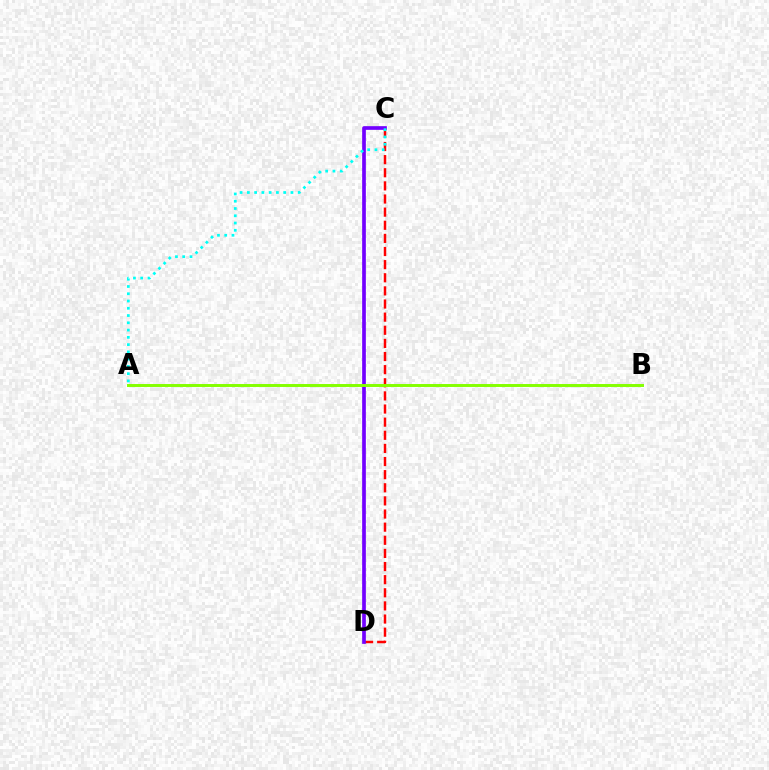{('C', 'D'): [{'color': '#ff0000', 'line_style': 'dashed', 'thickness': 1.78}, {'color': '#7200ff', 'line_style': 'solid', 'thickness': 2.65}], ('A', 'C'): [{'color': '#00fff6', 'line_style': 'dotted', 'thickness': 1.97}], ('A', 'B'): [{'color': '#84ff00', 'line_style': 'solid', 'thickness': 2.12}]}